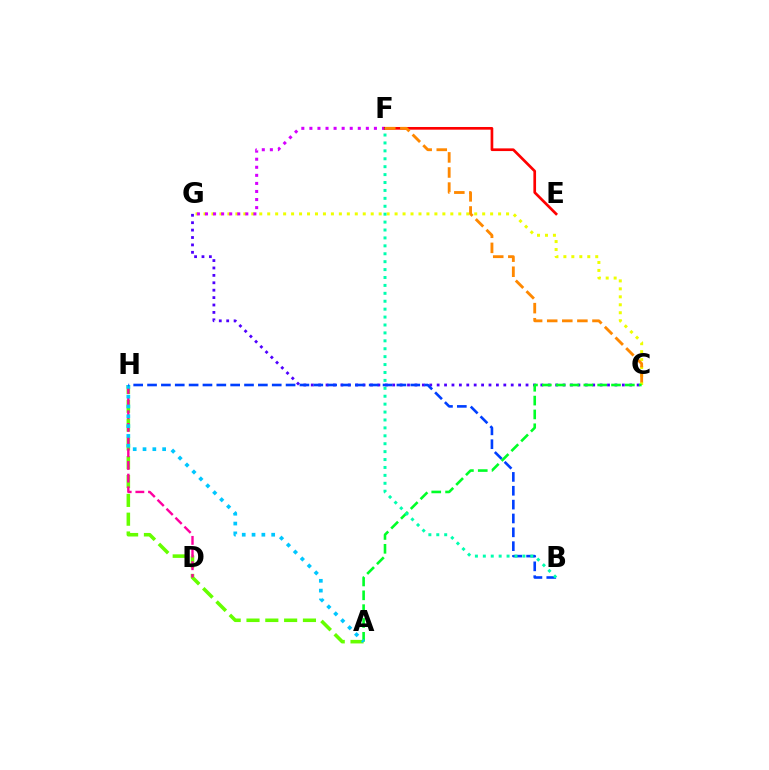{('A', 'H'): [{'color': '#66ff00', 'line_style': 'dashed', 'thickness': 2.56}, {'color': '#00c7ff', 'line_style': 'dotted', 'thickness': 2.67}], ('C', 'G'): [{'color': '#eeff00', 'line_style': 'dotted', 'thickness': 2.16}, {'color': '#4f00ff', 'line_style': 'dotted', 'thickness': 2.01}], ('F', 'G'): [{'color': '#d600ff', 'line_style': 'dotted', 'thickness': 2.19}], ('A', 'C'): [{'color': '#00ff27', 'line_style': 'dashed', 'thickness': 1.88}], ('D', 'H'): [{'color': '#ff00a0', 'line_style': 'dashed', 'thickness': 1.72}], ('E', 'F'): [{'color': '#ff0000', 'line_style': 'solid', 'thickness': 1.93}], ('C', 'F'): [{'color': '#ff8800', 'line_style': 'dashed', 'thickness': 2.05}], ('B', 'H'): [{'color': '#003fff', 'line_style': 'dashed', 'thickness': 1.88}], ('B', 'F'): [{'color': '#00ffaf', 'line_style': 'dotted', 'thickness': 2.15}]}